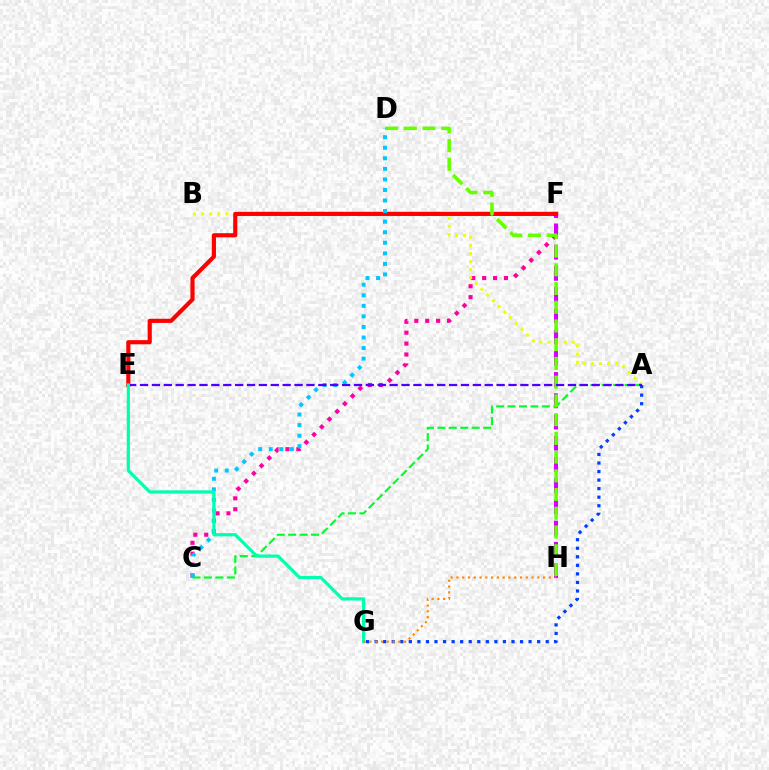{('C', 'F'): [{'color': '#ff00a0', 'line_style': 'dotted', 'thickness': 2.96}], ('A', 'B'): [{'color': '#eeff00', 'line_style': 'dotted', 'thickness': 2.2}], ('F', 'H'): [{'color': '#d600ff', 'line_style': 'dashed', 'thickness': 2.88}], ('E', 'F'): [{'color': '#ff0000', 'line_style': 'solid', 'thickness': 2.99}], ('A', 'C'): [{'color': '#00ff27', 'line_style': 'dashed', 'thickness': 1.56}], ('A', 'G'): [{'color': '#003fff', 'line_style': 'dotted', 'thickness': 2.32}], ('D', 'H'): [{'color': '#66ff00', 'line_style': 'dashed', 'thickness': 2.54}], ('C', 'D'): [{'color': '#00c7ff', 'line_style': 'dotted', 'thickness': 2.87}], ('A', 'E'): [{'color': '#4f00ff', 'line_style': 'dashed', 'thickness': 1.61}], ('E', 'G'): [{'color': '#00ffaf', 'line_style': 'solid', 'thickness': 2.32}], ('G', 'H'): [{'color': '#ff8800', 'line_style': 'dotted', 'thickness': 1.57}]}